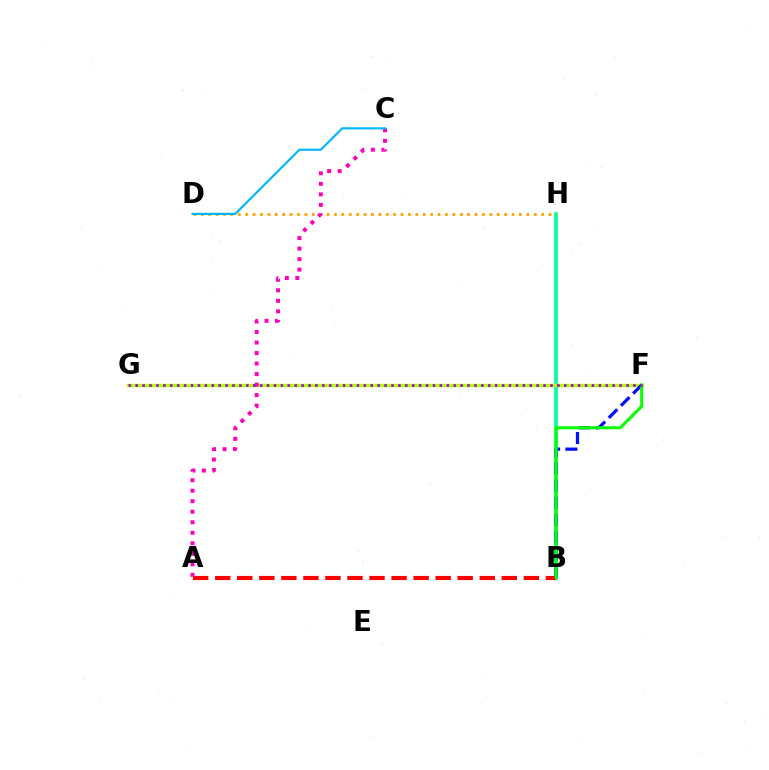{('B', 'H'): [{'color': '#00ff9d', 'line_style': 'solid', 'thickness': 2.62}], ('F', 'G'): [{'color': '#b3ff00', 'line_style': 'solid', 'thickness': 2.49}, {'color': '#9b00ff', 'line_style': 'dotted', 'thickness': 1.88}], ('A', 'B'): [{'color': '#ff0000', 'line_style': 'dashed', 'thickness': 2.99}], ('B', 'F'): [{'color': '#0010ff', 'line_style': 'dashed', 'thickness': 2.34}, {'color': '#08ff00', 'line_style': 'solid', 'thickness': 2.21}], ('D', 'H'): [{'color': '#ffa500', 'line_style': 'dotted', 'thickness': 2.01}], ('A', 'C'): [{'color': '#ff00bd', 'line_style': 'dotted', 'thickness': 2.86}], ('C', 'D'): [{'color': '#00b5ff', 'line_style': 'solid', 'thickness': 1.54}]}